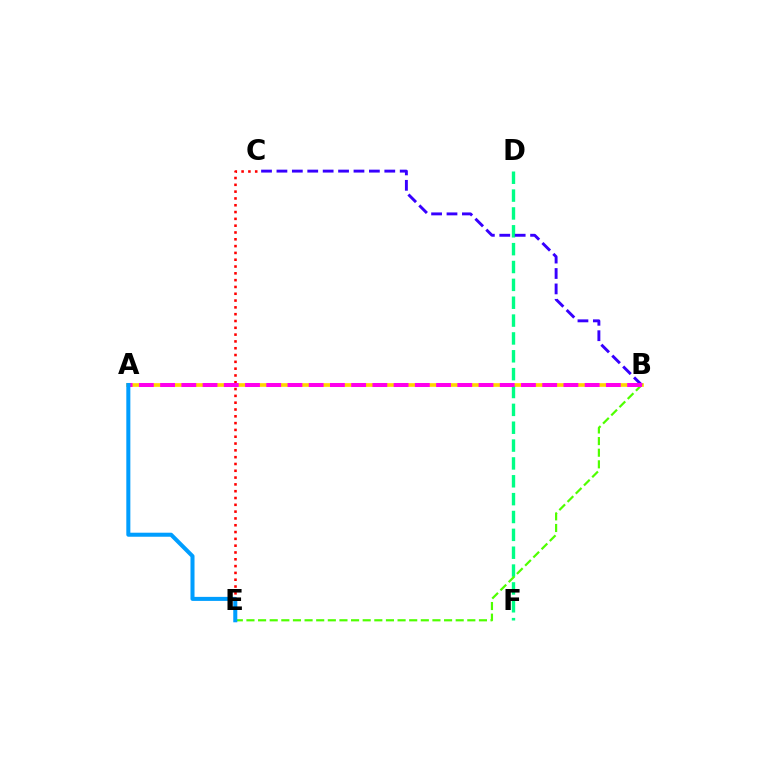{('A', 'B'): [{'color': '#ffd500', 'line_style': 'solid', 'thickness': 2.65}, {'color': '#ff00ed', 'line_style': 'dashed', 'thickness': 2.88}], ('D', 'F'): [{'color': '#00ff86', 'line_style': 'dashed', 'thickness': 2.43}], ('B', 'E'): [{'color': '#4fff00', 'line_style': 'dashed', 'thickness': 1.58}], ('C', 'E'): [{'color': '#ff0000', 'line_style': 'dotted', 'thickness': 1.85}], ('B', 'C'): [{'color': '#3700ff', 'line_style': 'dashed', 'thickness': 2.09}], ('A', 'E'): [{'color': '#009eff', 'line_style': 'solid', 'thickness': 2.9}]}